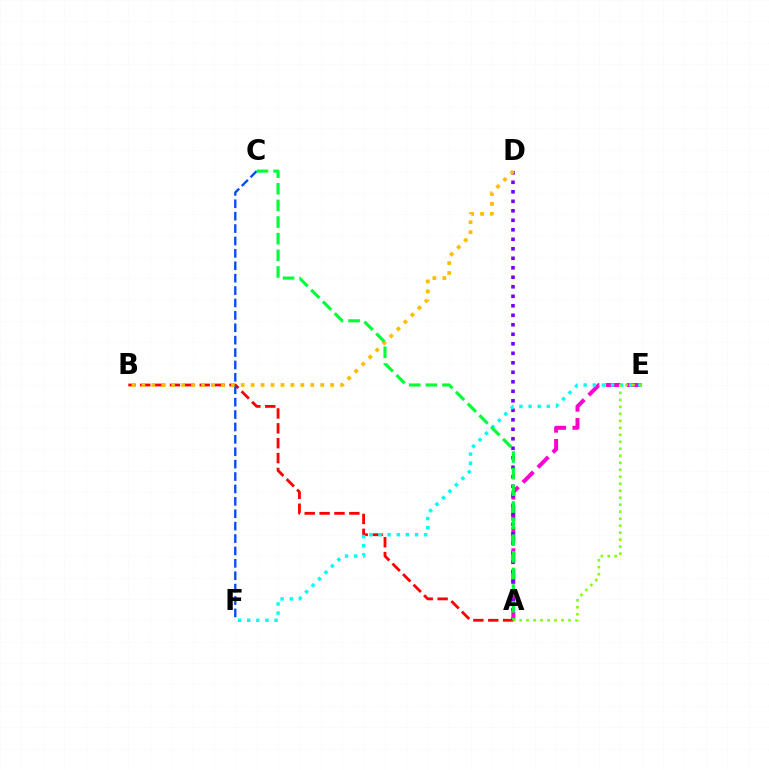{('A', 'B'): [{'color': '#ff0000', 'line_style': 'dashed', 'thickness': 2.02}], ('C', 'F'): [{'color': '#004bff', 'line_style': 'dashed', 'thickness': 1.68}], ('A', 'E'): [{'color': '#ff00cf', 'line_style': 'dashed', 'thickness': 2.88}, {'color': '#84ff00', 'line_style': 'dotted', 'thickness': 1.9}], ('A', 'D'): [{'color': '#7200ff', 'line_style': 'dotted', 'thickness': 2.58}], ('B', 'D'): [{'color': '#ffbd00', 'line_style': 'dotted', 'thickness': 2.7}], ('E', 'F'): [{'color': '#00fff6', 'line_style': 'dotted', 'thickness': 2.48}], ('A', 'C'): [{'color': '#00ff39', 'line_style': 'dashed', 'thickness': 2.26}]}